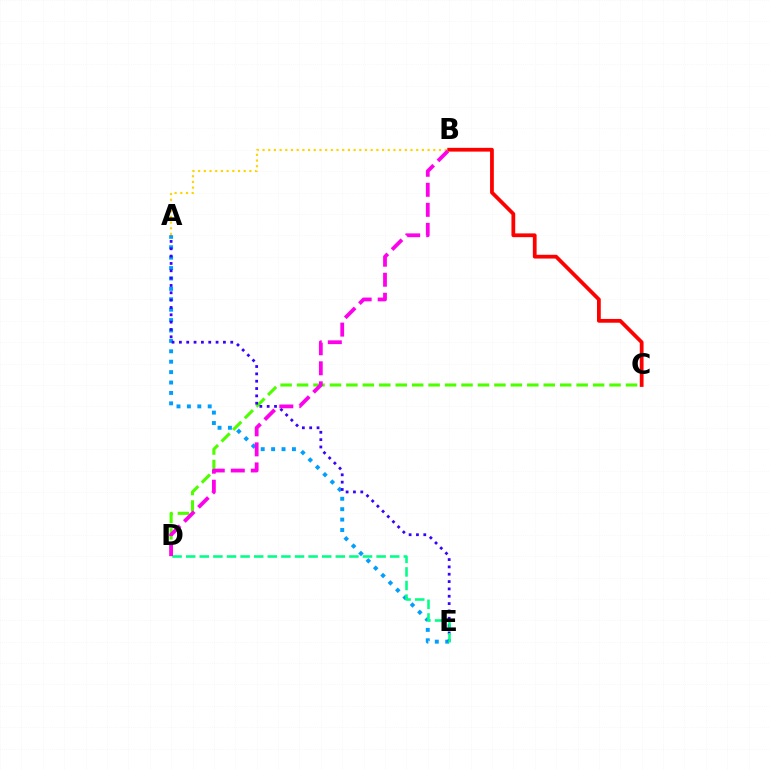{('A', 'E'): [{'color': '#009eff', 'line_style': 'dotted', 'thickness': 2.83}, {'color': '#3700ff', 'line_style': 'dotted', 'thickness': 1.99}], ('C', 'D'): [{'color': '#4fff00', 'line_style': 'dashed', 'thickness': 2.23}], ('B', 'C'): [{'color': '#ff0000', 'line_style': 'solid', 'thickness': 2.71}], ('A', 'B'): [{'color': '#ffd500', 'line_style': 'dotted', 'thickness': 1.55}], ('D', 'E'): [{'color': '#00ff86', 'line_style': 'dashed', 'thickness': 1.85}], ('B', 'D'): [{'color': '#ff00ed', 'line_style': 'dashed', 'thickness': 2.72}]}